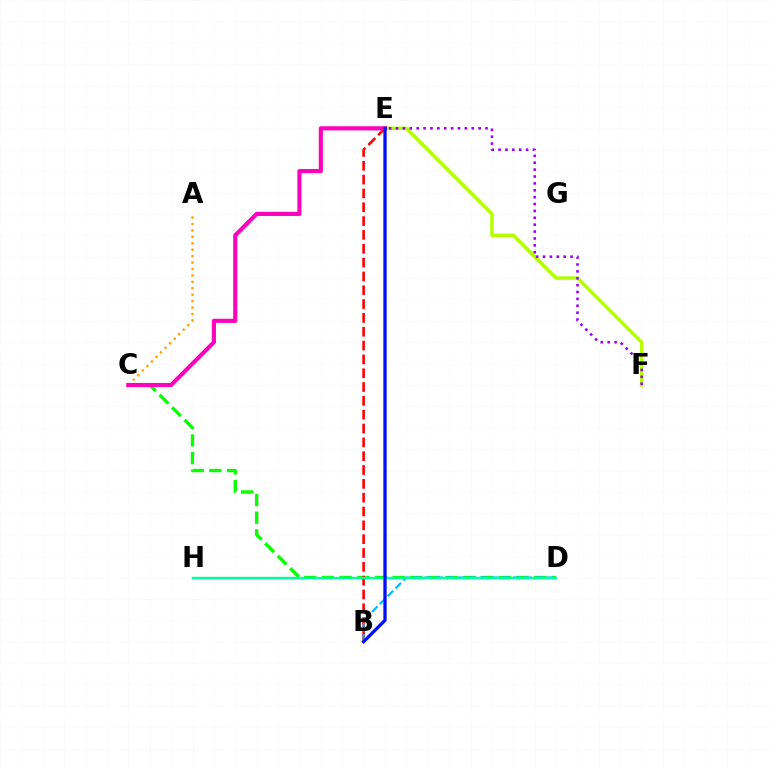{('C', 'D'): [{'color': '#08ff00', 'line_style': 'dashed', 'thickness': 2.4}], ('B', 'E'): [{'color': '#ff0000', 'line_style': 'dashed', 'thickness': 1.88}, {'color': '#0010ff', 'line_style': 'solid', 'thickness': 2.39}], ('B', 'D'): [{'color': '#00b5ff', 'line_style': 'dashed', 'thickness': 1.51}], ('A', 'C'): [{'color': '#ffa500', 'line_style': 'dotted', 'thickness': 1.75}], ('E', 'F'): [{'color': '#b3ff00', 'line_style': 'solid', 'thickness': 2.49}, {'color': '#9b00ff', 'line_style': 'dotted', 'thickness': 1.87}], ('C', 'E'): [{'color': '#ff00bd', 'line_style': 'solid', 'thickness': 2.98}], ('D', 'H'): [{'color': '#00ff9d', 'line_style': 'solid', 'thickness': 1.72}]}